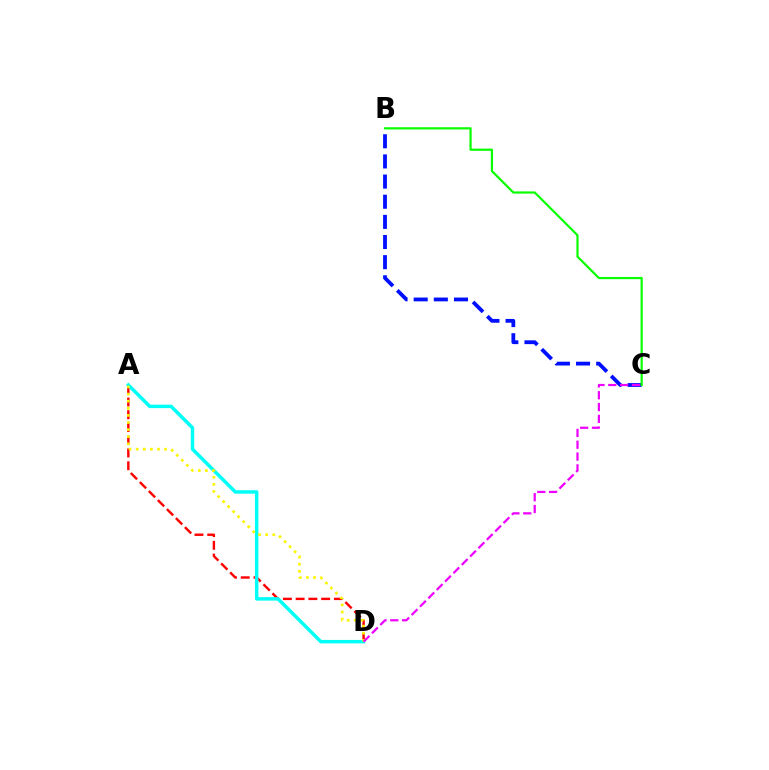{('A', 'D'): [{'color': '#ff0000', 'line_style': 'dashed', 'thickness': 1.73}, {'color': '#00fff6', 'line_style': 'solid', 'thickness': 2.49}, {'color': '#fcf500', 'line_style': 'dotted', 'thickness': 1.93}], ('B', 'C'): [{'color': '#0010ff', 'line_style': 'dashed', 'thickness': 2.74}, {'color': '#08ff00', 'line_style': 'solid', 'thickness': 1.59}], ('C', 'D'): [{'color': '#ee00ff', 'line_style': 'dashed', 'thickness': 1.6}]}